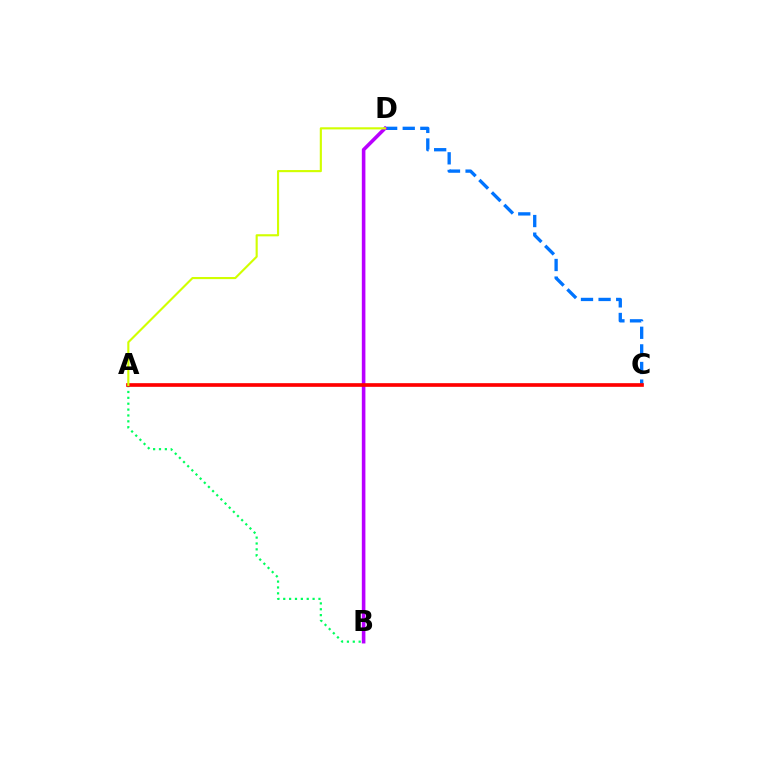{('A', 'B'): [{'color': '#00ff5c', 'line_style': 'dotted', 'thickness': 1.59}], ('C', 'D'): [{'color': '#0074ff', 'line_style': 'dashed', 'thickness': 2.39}], ('B', 'D'): [{'color': '#b900ff', 'line_style': 'solid', 'thickness': 2.58}], ('A', 'C'): [{'color': '#ff0000', 'line_style': 'solid', 'thickness': 2.64}], ('A', 'D'): [{'color': '#d1ff00', 'line_style': 'solid', 'thickness': 1.53}]}